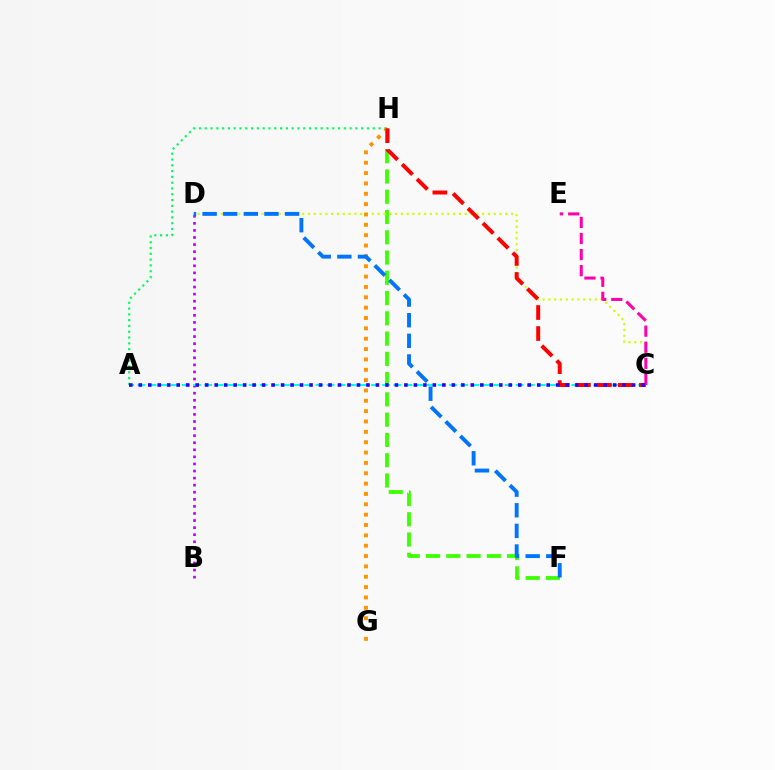{('F', 'H'): [{'color': '#3dff00', 'line_style': 'dashed', 'thickness': 2.75}], ('C', 'D'): [{'color': '#d1ff00', 'line_style': 'dotted', 'thickness': 1.58}], ('B', 'D'): [{'color': '#b900ff', 'line_style': 'dotted', 'thickness': 1.92}], ('A', 'H'): [{'color': '#00ff5c', 'line_style': 'dotted', 'thickness': 1.57}], ('A', 'C'): [{'color': '#00fff6', 'line_style': 'dashed', 'thickness': 1.51}, {'color': '#2500ff', 'line_style': 'dotted', 'thickness': 2.58}], ('C', 'E'): [{'color': '#ff00ac', 'line_style': 'dashed', 'thickness': 2.18}], ('G', 'H'): [{'color': '#ff9400', 'line_style': 'dotted', 'thickness': 2.81}], ('C', 'H'): [{'color': '#ff0000', 'line_style': 'dashed', 'thickness': 2.85}], ('D', 'F'): [{'color': '#0074ff', 'line_style': 'dashed', 'thickness': 2.8}]}